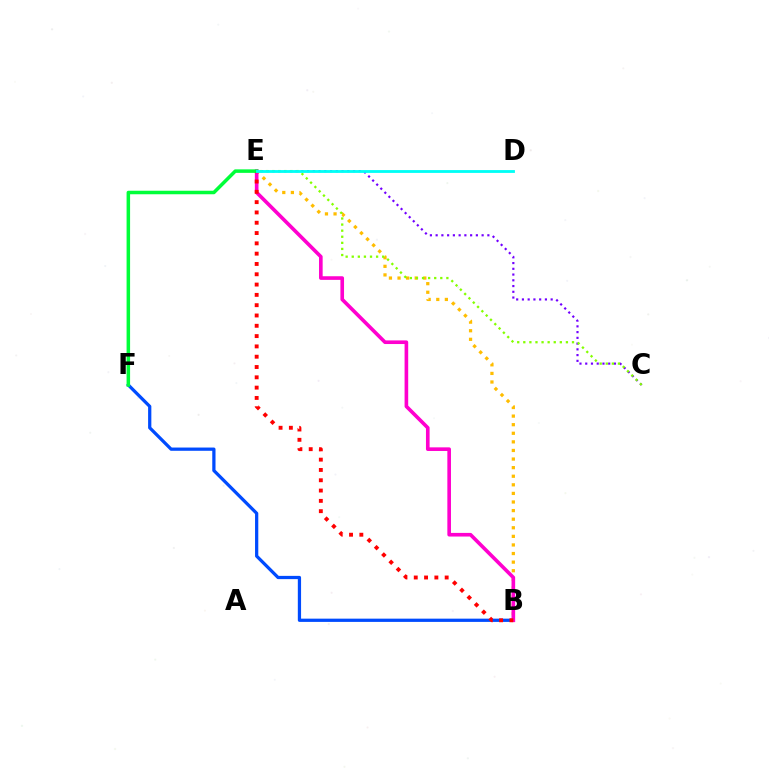{('B', 'E'): [{'color': '#ffbd00', 'line_style': 'dotted', 'thickness': 2.33}, {'color': '#ff00cf', 'line_style': 'solid', 'thickness': 2.61}, {'color': '#ff0000', 'line_style': 'dotted', 'thickness': 2.8}], ('B', 'F'): [{'color': '#004bff', 'line_style': 'solid', 'thickness': 2.34}], ('C', 'E'): [{'color': '#7200ff', 'line_style': 'dotted', 'thickness': 1.56}, {'color': '#84ff00', 'line_style': 'dotted', 'thickness': 1.65}], ('E', 'F'): [{'color': '#00ff39', 'line_style': 'solid', 'thickness': 2.53}], ('D', 'E'): [{'color': '#00fff6', 'line_style': 'solid', 'thickness': 2.03}]}